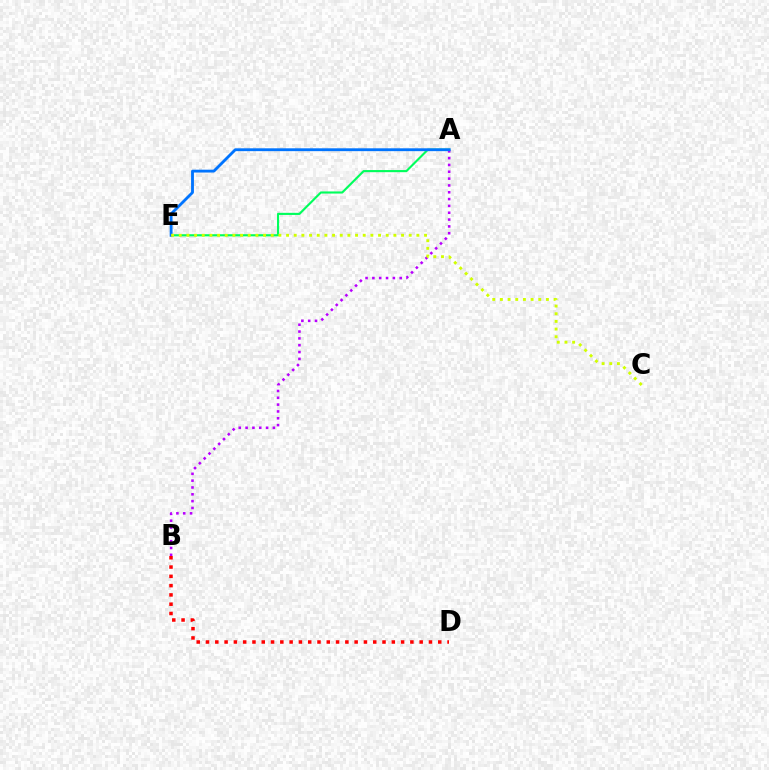{('A', 'E'): [{'color': '#00ff5c', 'line_style': 'solid', 'thickness': 1.53}, {'color': '#0074ff', 'line_style': 'solid', 'thickness': 2.05}], ('A', 'B'): [{'color': '#b900ff', 'line_style': 'dotted', 'thickness': 1.85}], ('C', 'E'): [{'color': '#d1ff00', 'line_style': 'dotted', 'thickness': 2.08}], ('B', 'D'): [{'color': '#ff0000', 'line_style': 'dotted', 'thickness': 2.52}]}